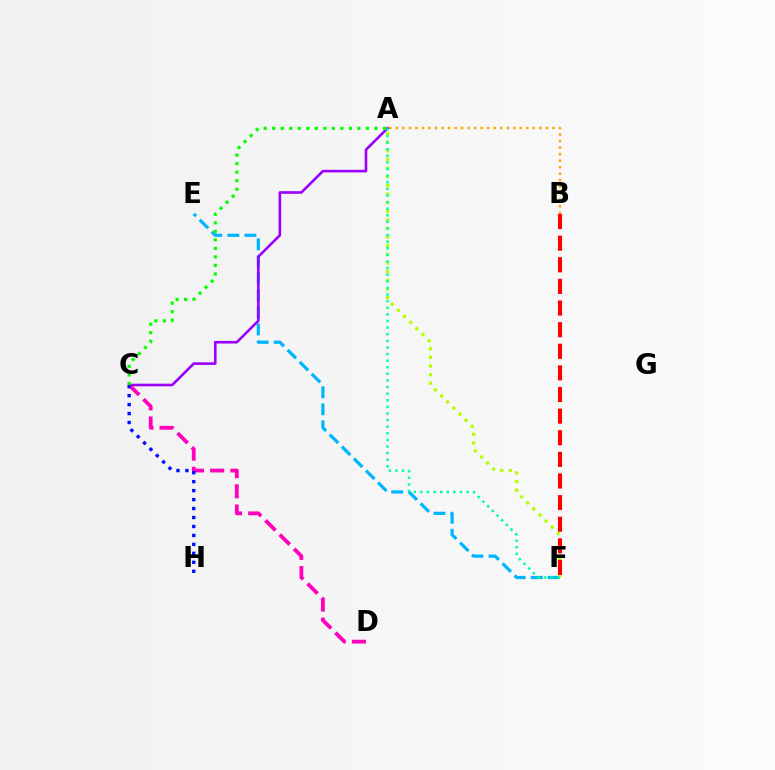{('A', 'B'): [{'color': '#ffa500', 'line_style': 'dotted', 'thickness': 1.77}], ('E', 'F'): [{'color': '#00b5ff', 'line_style': 'dashed', 'thickness': 2.31}], ('A', 'C'): [{'color': '#9b00ff', 'line_style': 'solid', 'thickness': 1.89}, {'color': '#08ff00', 'line_style': 'dotted', 'thickness': 2.31}], ('C', 'D'): [{'color': '#ff00bd', 'line_style': 'dashed', 'thickness': 2.74}], ('A', 'F'): [{'color': '#b3ff00', 'line_style': 'dotted', 'thickness': 2.35}, {'color': '#00ff9d', 'line_style': 'dotted', 'thickness': 1.79}], ('B', 'F'): [{'color': '#ff0000', 'line_style': 'dashed', 'thickness': 2.94}], ('C', 'H'): [{'color': '#0010ff', 'line_style': 'dotted', 'thickness': 2.43}]}